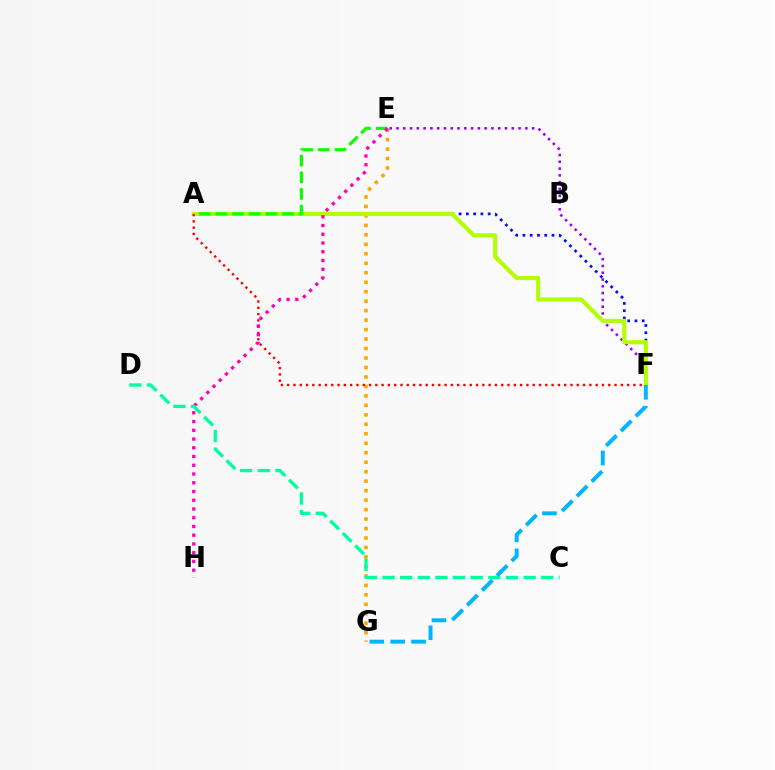{('E', 'G'): [{'color': '#ffa500', 'line_style': 'dotted', 'thickness': 2.57}], ('A', 'F'): [{'color': '#0010ff', 'line_style': 'dotted', 'thickness': 1.97}, {'color': '#b3ff00', 'line_style': 'solid', 'thickness': 2.93}, {'color': '#ff0000', 'line_style': 'dotted', 'thickness': 1.71}], ('E', 'F'): [{'color': '#9b00ff', 'line_style': 'dotted', 'thickness': 1.84}], ('A', 'E'): [{'color': '#08ff00', 'line_style': 'dashed', 'thickness': 2.26}], ('E', 'H'): [{'color': '#ff00bd', 'line_style': 'dotted', 'thickness': 2.38}], ('F', 'G'): [{'color': '#00b5ff', 'line_style': 'dashed', 'thickness': 2.84}], ('C', 'D'): [{'color': '#00ff9d', 'line_style': 'dashed', 'thickness': 2.4}]}